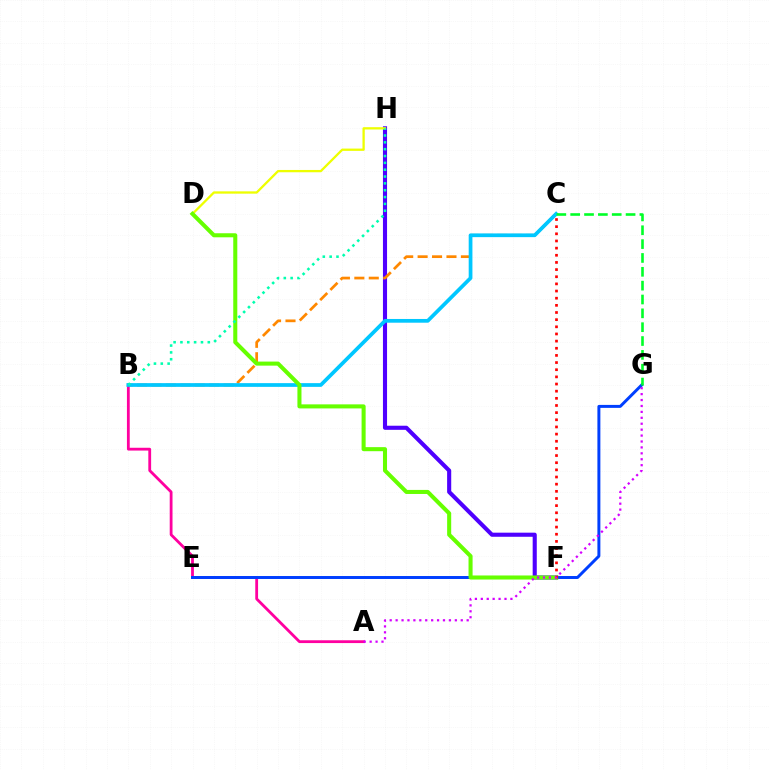{('F', 'H'): [{'color': '#4f00ff', 'line_style': 'solid', 'thickness': 2.95}], ('B', 'C'): [{'color': '#ff8800', 'line_style': 'dashed', 'thickness': 1.96}, {'color': '#00c7ff', 'line_style': 'solid', 'thickness': 2.68}], ('A', 'B'): [{'color': '#ff00a0', 'line_style': 'solid', 'thickness': 2.02}], ('D', 'H'): [{'color': '#eeff00', 'line_style': 'solid', 'thickness': 1.65}], ('E', 'G'): [{'color': '#003fff', 'line_style': 'solid', 'thickness': 2.13}], ('D', 'F'): [{'color': '#66ff00', 'line_style': 'solid', 'thickness': 2.92}], ('C', 'G'): [{'color': '#00ff27', 'line_style': 'dashed', 'thickness': 1.88}], ('C', 'F'): [{'color': '#ff0000', 'line_style': 'dotted', 'thickness': 1.94}], ('A', 'G'): [{'color': '#d600ff', 'line_style': 'dotted', 'thickness': 1.61}], ('B', 'H'): [{'color': '#00ffaf', 'line_style': 'dotted', 'thickness': 1.86}]}